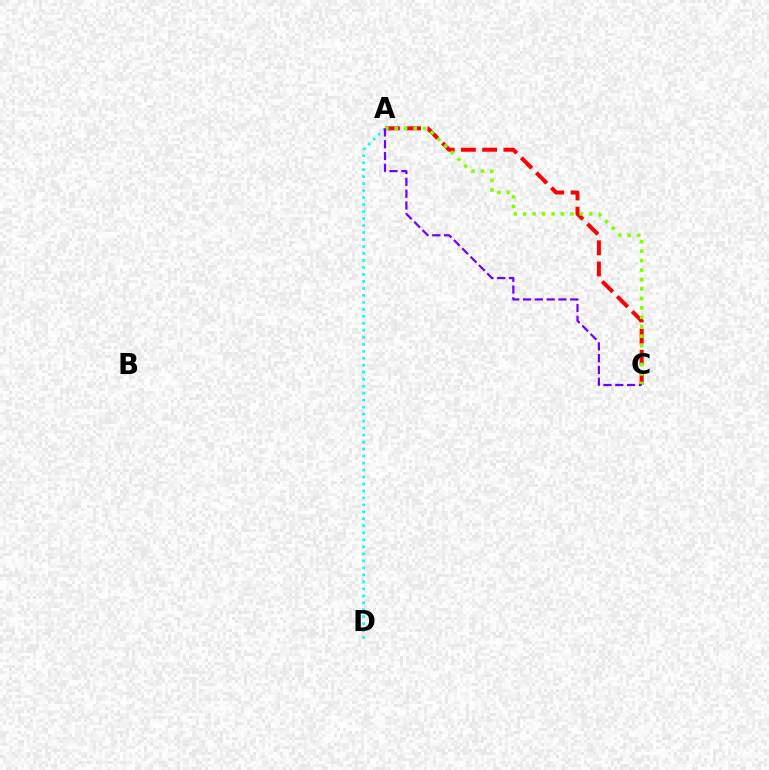{('A', 'C'): [{'color': '#ff0000', 'line_style': 'dashed', 'thickness': 2.88}, {'color': '#84ff00', 'line_style': 'dotted', 'thickness': 2.57}, {'color': '#7200ff', 'line_style': 'dashed', 'thickness': 1.6}], ('A', 'D'): [{'color': '#00fff6', 'line_style': 'dotted', 'thickness': 1.9}]}